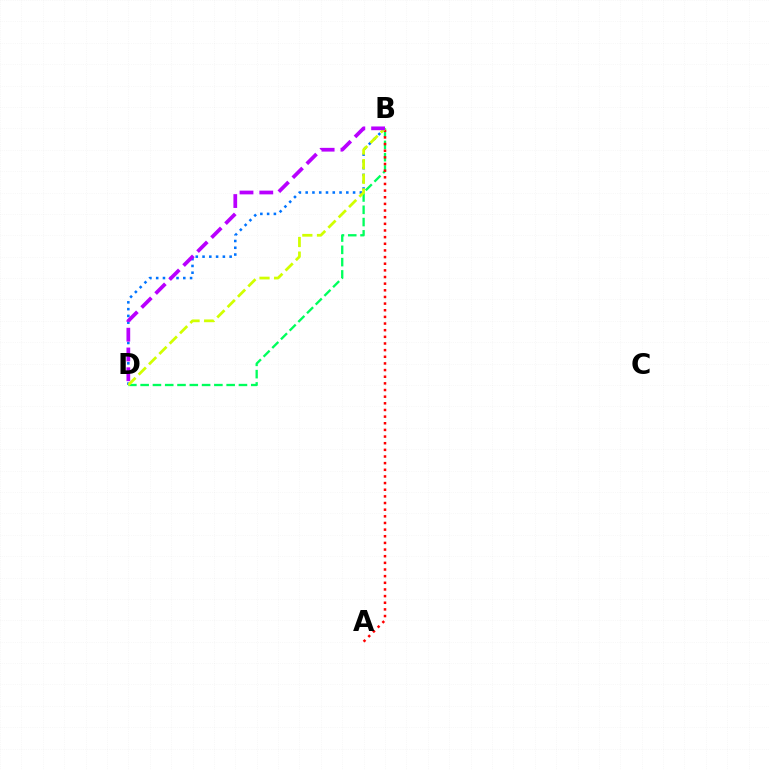{('B', 'D'): [{'color': '#00ff5c', 'line_style': 'dashed', 'thickness': 1.67}, {'color': '#0074ff', 'line_style': 'dotted', 'thickness': 1.84}, {'color': '#d1ff00', 'line_style': 'dashed', 'thickness': 1.99}, {'color': '#b900ff', 'line_style': 'dashed', 'thickness': 2.69}], ('A', 'B'): [{'color': '#ff0000', 'line_style': 'dotted', 'thickness': 1.81}]}